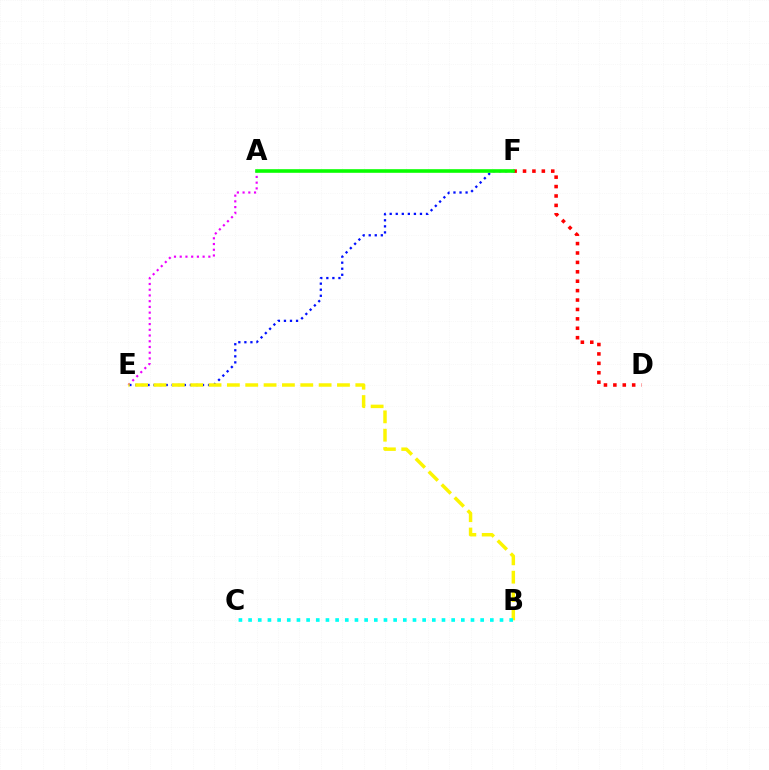{('A', 'E'): [{'color': '#ee00ff', 'line_style': 'dotted', 'thickness': 1.56}], ('E', 'F'): [{'color': '#0010ff', 'line_style': 'dotted', 'thickness': 1.64}], ('B', 'E'): [{'color': '#fcf500', 'line_style': 'dashed', 'thickness': 2.49}], ('B', 'C'): [{'color': '#00fff6', 'line_style': 'dotted', 'thickness': 2.63}], ('D', 'F'): [{'color': '#ff0000', 'line_style': 'dotted', 'thickness': 2.56}], ('A', 'F'): [{'color': '#08ff00', 'line_style': 'solid', 'thickness': 2.59}]}